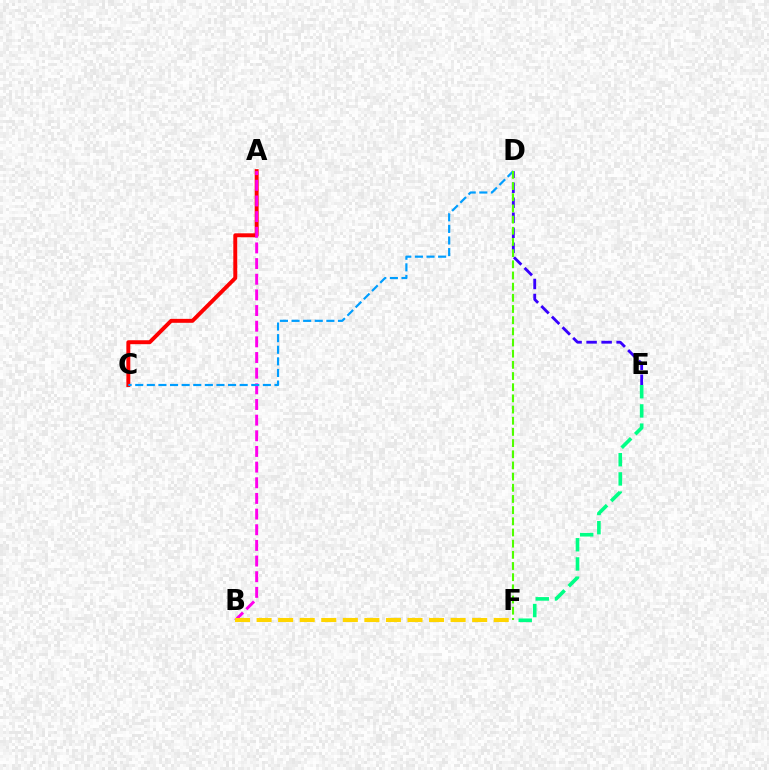{('A', 'C'): [{'color': '#ff0000', 'line_style': 'solid', 'thickness': 2.83}], ('A', 'B'): [{'color': '#ff00ed', 'line_style': 'dashed', 'thickness': 2.13}], ('D', 'E'): [{'color': '#3700ff', 'line_style': 'dashed', 'thickness': 2.04}], ('C', 'D'): [{'color': '#009eff', 'line_style': 'dashed', 'thickness': 1.58}], ('D', 'F'): [{'color': '#4fff00', 'line_style': 'dashed', 'thickness': 1.52}], ('B', 'F'): [{'color': '#ffd500', 'line_style': 'dashed', 'thickness': 2.93}], ('E', 'F'): [{'color': '#00ff86', 'line_style': 'dashed', 'thickness': 2.61}]}